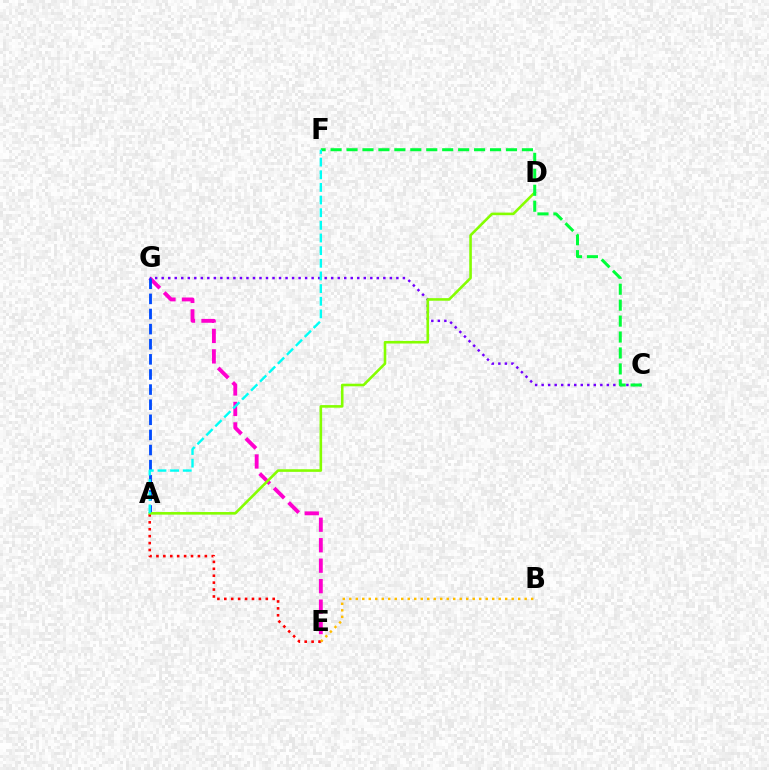{('E', 'G'): [{'color': '#ff00cf', 'line_style': 'dashed', 'thickness': 2.78}], ('C', 'G'): [{'color': '#7200ff', 'line_style': 'dotted', 'thickness': 1.77}], ('A', 'G'): [{'color': '#004bff', 'line_style': 'dashed', 'thickness': 2.05}], ('A', 'E'): [{'color': '#ff0000', 'line_style': 'dotted', 'thickness': 1.88}], ('B', 'E'): [{'color': '#ffbd00', 'line_style': 'dotted', 'thickness': 1.77}], ('A', 'D'): [{'color': '#84ff00', 'line_style': 'solid', 'thickness': 1.87}], ('C', 'F'): [{'color': '#00ff39', 'line_style': 'dashed', 'thickness': 2.17}], ('A', 'F'): [{'color': '#00fff6', 'line_style': 'dashed', 'thickness': 1.72}]}